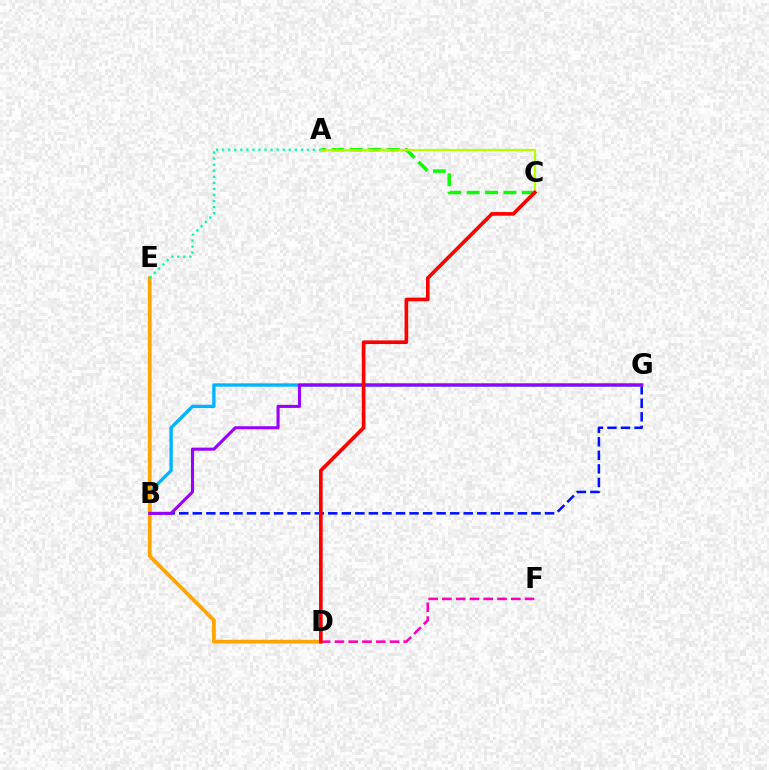{('A', 'C'): [{'color': '#08ff00', 'line_style': 'dashed', 'thickness': 2.5}, {'color': '#b3ff00', 'line_style': 'solid', 'thickness': 1.63}], ('D', 'F'): [{'color': '#ff00bd', 'line_style': 'dashed', 'thickness': 1.87}], ('B', 'G'): [{'color': '#0010ff', 'line_style': 'dashed', 'thickness': 1.84}, {'color': '#00b5ff', 'line_style': 'solid', 'thickness': 2.39}, {'color': '#9b00ff', 'line_style': 'solid', 'thickness': 2.21}], ('D', 'E'): [{'color': '#ffa500', 'line_style': 'solid', 'thickness': 2.68}], ('A', 'E'): [{'color': '#00ff9d', 'line_style': 'dotted', 'thickness': 1.64}], ('C', 'D'): [{'color': '#ff0000', 'line_style': 'solid', 'thickness': 2.63}]}